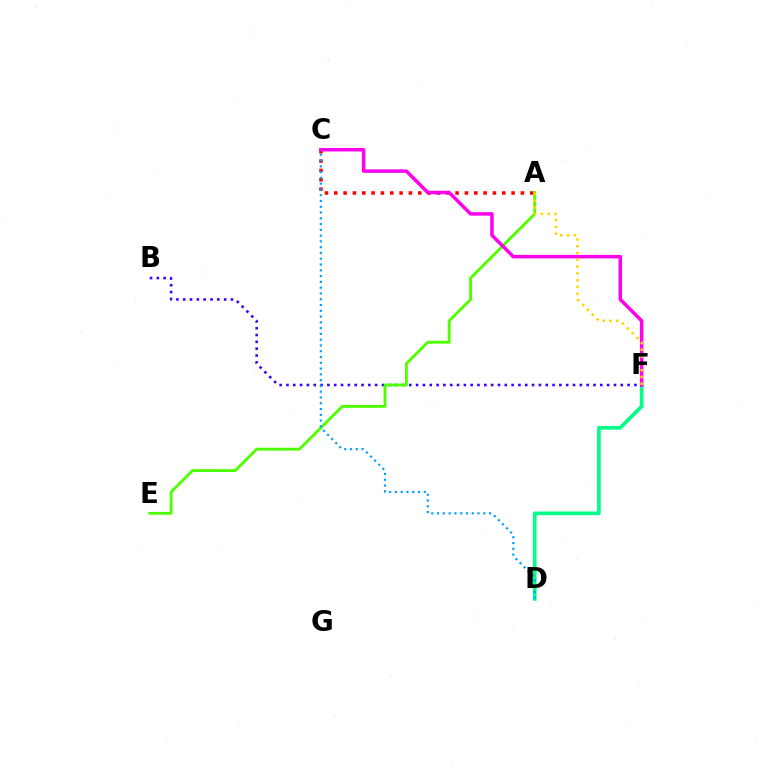{('D', 'F'): [{'color': '#00ff86', 'line_style': 'solid', 'thickness': 2.63}], ('A', 'C'): [{'color': '#ff0000', 'line_style': 'dotted', 'thickness': 2.54}], ('B', 'F'): [{'color': '#3700ff', 'line_style': 'dotted', 'thickness': 1.85}], ('A', 'E'): [{'color': '#4fff00', 'line_style': 'solid', 'thickness': 2.06}], ('C', 'F'): [{'color': '#ff00ed', 'line_style': 'solid', 'thickness': 2.52}], ('A', 'F'): [{'color': '#ffd500', 'line_style': 'dotted', 'thickness': 1.85}], ('C', 'D'): [{'color': '#009eff', 'line_style': 'dotted', 'thickness': 1.57}]}